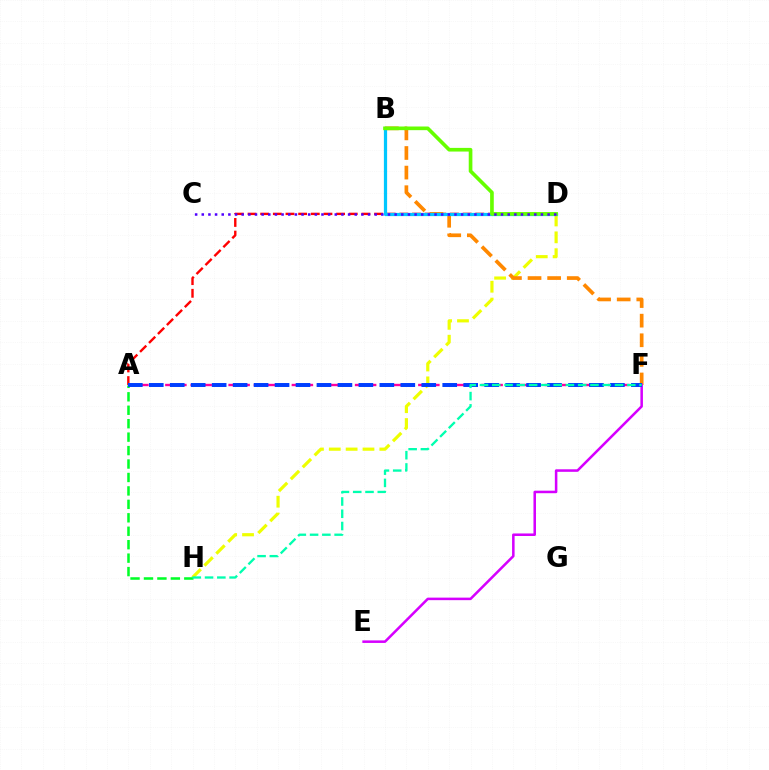{('D', 'H'): [{'color': '#eeff00', 'line_style': 'dashed', 'thickness': 2.29}], ('A', 'D'): [{'color': '#ff0000', 'line_style': 'dashed', 'thickness': 1.72}], ('B', 'F'): [{'color': '#ff8800', 'line_style': 'dashed', 'thickness': 2.66}], ('A', 'F'): [{'color': '#ff00a0', 'line_style': 'dashed', 'thickness': 1.72}, {'color': '#003fff', 'line_style': 'dashed', 'thickness': 2.85}], ('A', 'H'): [{'color': '#00ff27', 'line_style': 'dashed', 'thickness': 1.83}], ('B', 'D'): [{'color': '#00c7ff', 'line_style': 'solid', 'thickness': 2.32}, {'color': '#66ff00', 'line_style': 'solid', 'thickness': 2.63}], ('E', 'F'): [{'color': '#d600ff', 'line_style': 'solid', 'thickness': 1.82}], ('C', 'D'): [{'color': '#4f00ff', 'line_style': 'dotted', 'thickness': 1.81}], ('F', 'H'): [{'color': '#00ffaf', 'line_style': 'dashed', 'thickness': 1.67}]}